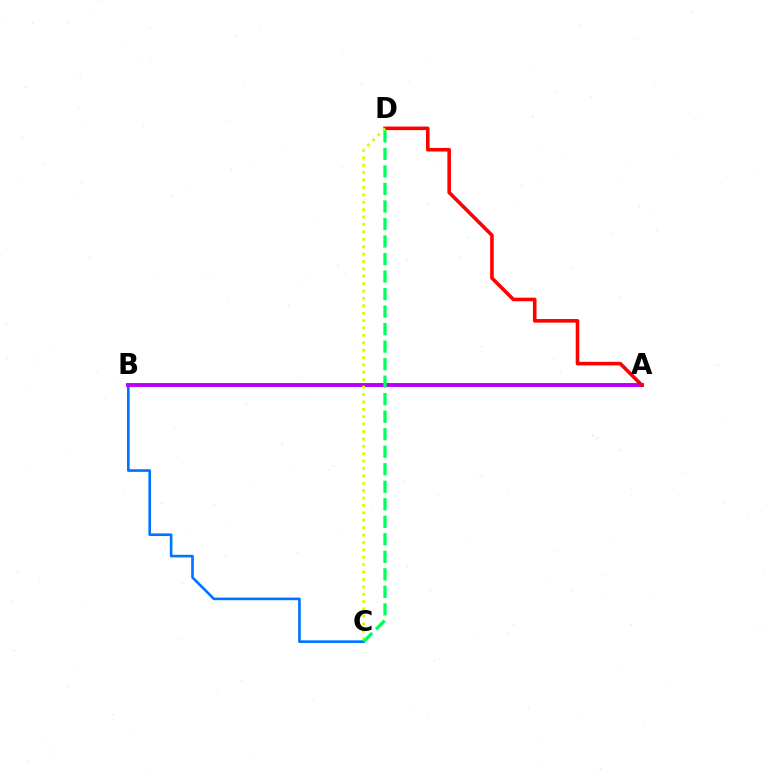{('B', 'C'): [{'color': '#0074ff', 'line_style': 'solid', 'thickness': 1.91}], ('A', 'B'): [{'color': '#b900ff', 'line_style': 'solid', 'thickness': 2.82}], ('A', 'D'): [{'color': '#ff0000', 'line_style': 'solid', 'thickness': 2.58}], ('C', 'D'): [{'color': '#d1ff00', 'line_style': 'dotted', 'thickness': 2.01}, {'color': '#00ff5c', 'line_style': 'dashed', 'thickness': 2.38}]}